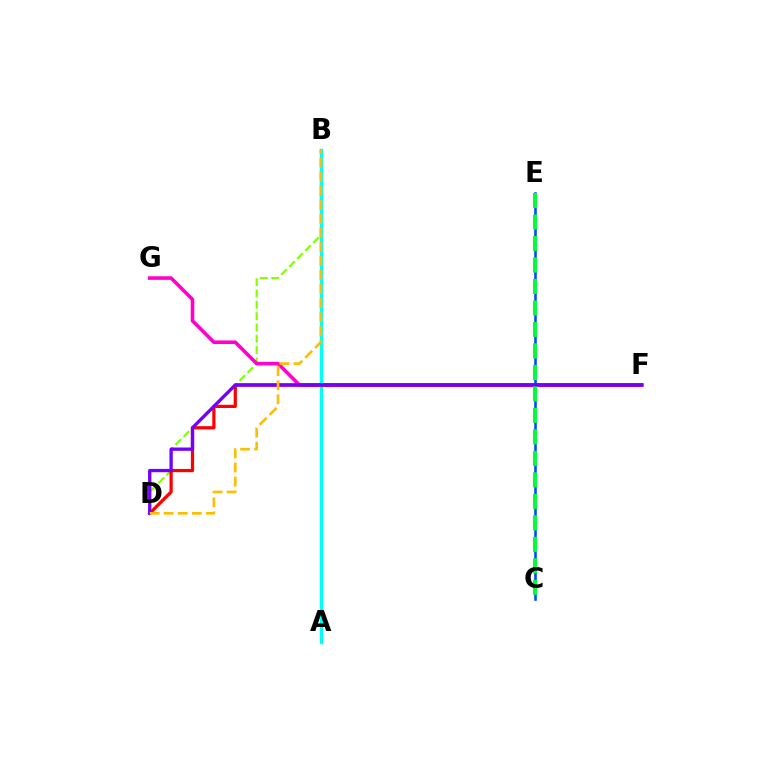{('B', 'D'): [{'color': '#84ff00', 'line_style': 'dashed', 'thickness': 1.54}, {'color': '#ffbd00', 'line_style': 'dashed', 'thickness': 1.91}], ('F', 'G'): [{'color': '#ff00cf', 'line_style': 'solid', 'thickness': 2.59}], ('A', 'B'): [{'color': '#00fff6', 'line_style': 'solid', 'thickness': 2.41}], ('D', 'F'): [{'color': '#ff0000', 'line_style': 'solid', 'thickness': 2.33}, {'color': '#7200ff', 'line_style': 'solid', 'thickness': 2.39}], ('C', 'E'): [{'color': '#004bff', 'line_style': 'solid', 'thickness': 1.87}, {'color': '#00ff39', 'line_style': 'dashed', 'thickness': 2.92}]}